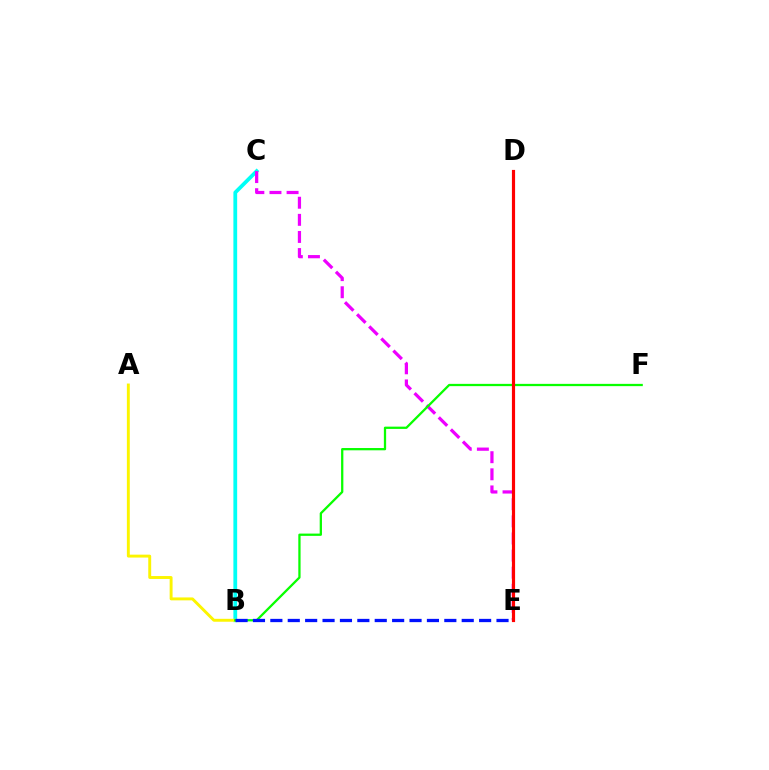{('B', 'C'): [{'color': '#00fff6', 'line_style': 'solid', 'thickness': 2.72}], ('C', 'E'): [{'color': '#ee00ff', 'line_style': 'dashed', 'thickness': 2.32}], ('A', 'B'): [{'color': '#fcf500', 'line_style': 'solid', 'thickness': 2.1}], ('B', 'F'): [{'color': '#08ff00', 'line_style': 'solid', 'thickness': 1.64}], ('B', 'E'): [{'color': '#0010ff', 'line_style': 'dashed', 'thickness': 2.36}], ('D', 'E'): [{'color': '#ff0000', 'line_style': 'solid', 'thickness': 2.28}]}